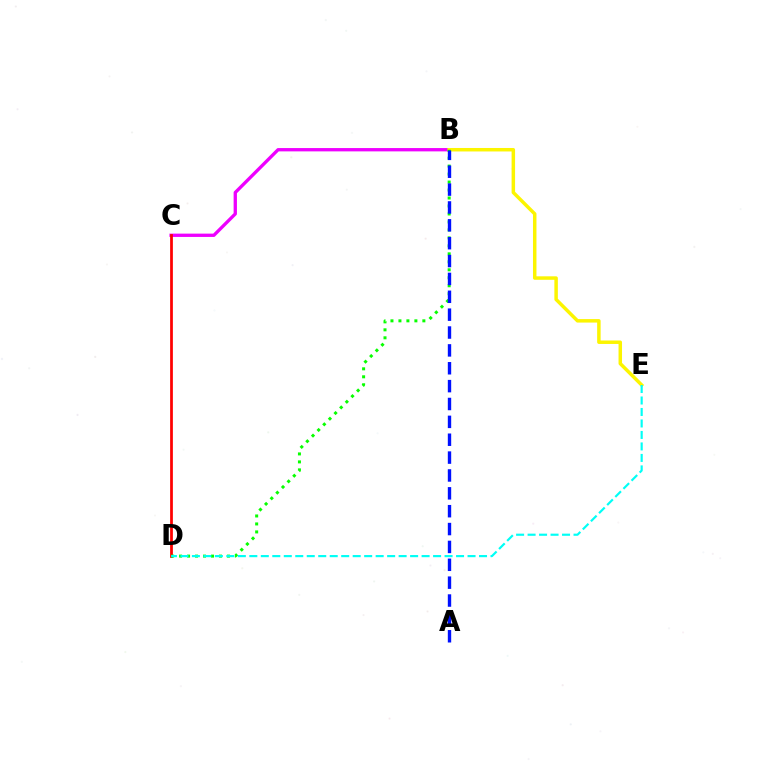{('B', 'C'): [{'color': '#ee00ff', 'line_style': 'solid', 'thickness': 2.39}], ('C', 'D'): [{'color': '#ff0000', 'line_style': 'solid', 'thickness': 1.98}], ('B', 'E'): [{'color': '#fcf500', 'line_style': 'solid', 'thickness': 2.5}], ('B', 'D'): [{'color': '#08ff00', 'line_style': 'dotted', 'thickness': 2.17}], ('A', 'B'): [{'color': '#0010ff', 'line_style': 'dashed', 'thickness': 2.43}], ('D', 'E'): [{'color': '#00fff6', 'line_style': 'dashed', 'thickness': 1.56}]}